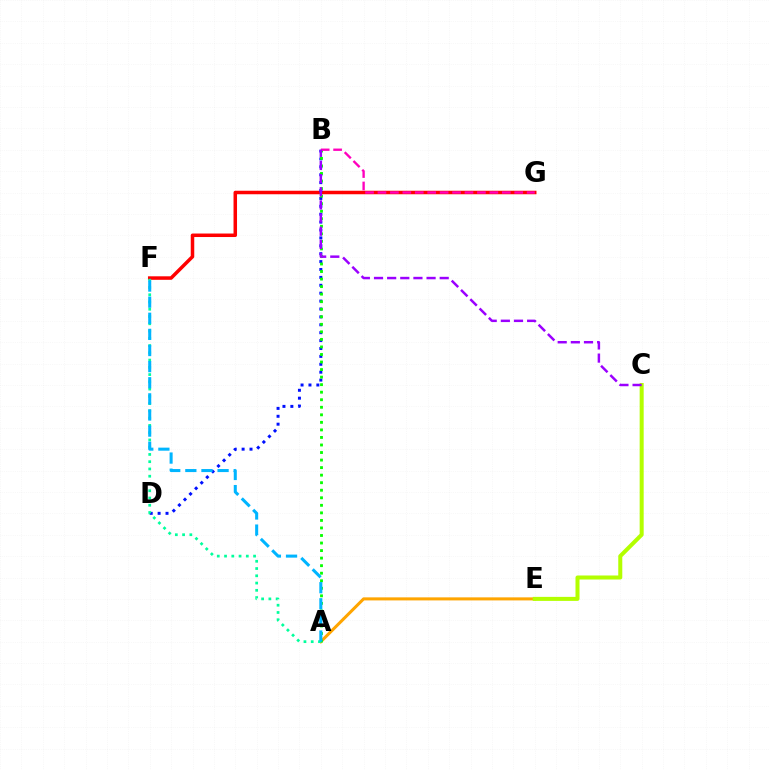{('A', 'E'): [{'color': '#ffa500', 'line_style': 'solid', 'thickness': 2.2}], ('F', 'G'): [{'color': '#ff0000', 'line_style': 'solid', 'thickness': 2.53}], ('B', 'D'): [{'color': '#0010ff', 'line_style': 'dotted', 'thickness': 2.15}], ('A', 'B'): [{'color': '#08ff00', 'line_style': 'dotted', 'thickness': 2.05}], ('C', 'E'): [{'color': '#b3ff00', 'line_style': 'solid', 'thickness': 2.9}], ('A', 'F'): [{'color': '#00ff9d', 'line_style': 'dotted', 'thickness': 1.97}, {'color': '#00b5ff', 'line_style': 'dashed', 'thickness': 2.19}], ('B', 'G'): [{'color': '#ff00bd', 'line_style': 'dashed', 'thickness': 1.69}], ('B', 'C'): [{'color': '#9b00ff', 'line_style': 'dashed', 'thickness': 1.79}]}